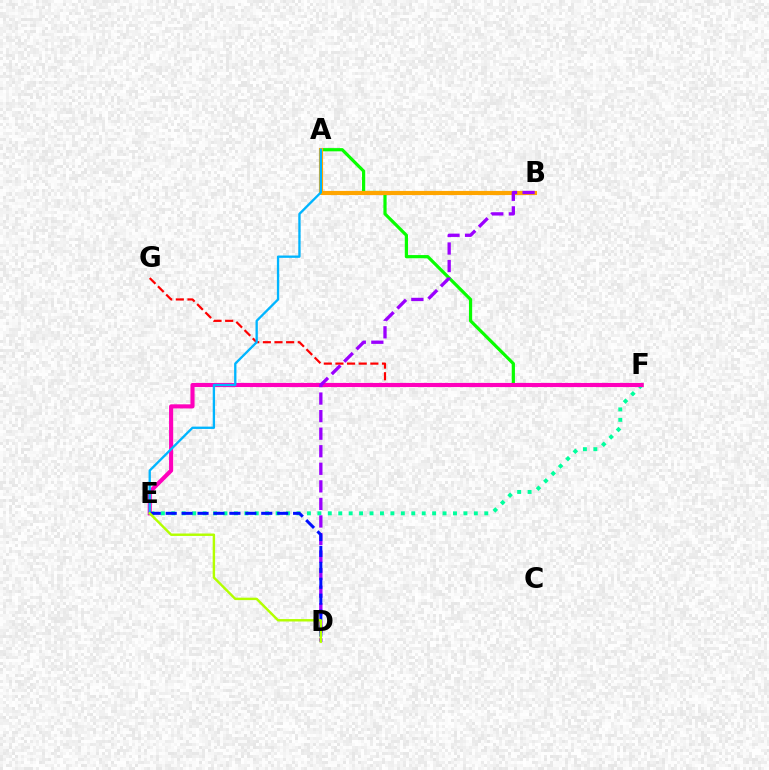{('A', 'F'): [{'color': '#08ff00', 'line_style': 'solid', 'thickness': 2.31}], ('F', 'G'): [{'color': '#ff0000', 'line_style': 'dashed', 'thickness': 1.58}], ('E', 'F'): [{'color': '#00ff9d', 'line_style': 'dotted', 'thickness': 2.83}, {'color': '#ff00bd', 'line_style': 'solid', 'thickness': 2.97}], ('A', 'B'): [{'color': '#ffa500', 'line_style': 'solid', 'thickness': 2.98}], ('A', 'E'): [{'color': '#00b5ff', 'line_style': 'solid', 'thickness': 1.68}], ('B', 'D'): [{'color': '#9b00ff', 'line_style': 'dashed', 'thickness': 2.39}], ('D', 'E'): [{'color': '#0010ff', 'line_style': 'dashed', 'thickness': 2.16}, {'color': '#b3ff00', 'line_style': 'solid', 'thickness': 1.75}]}